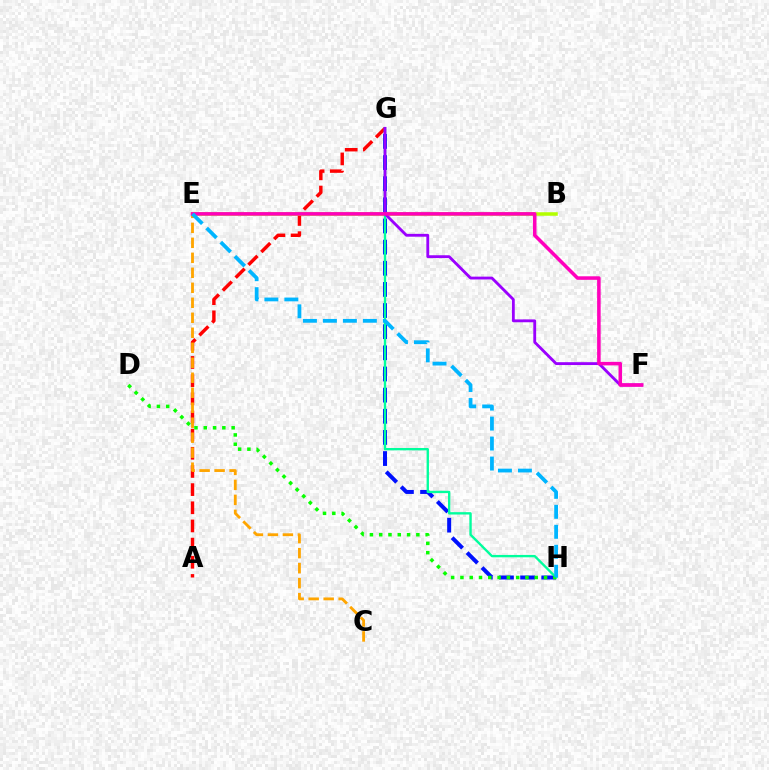{('A', 'G'): [{'color': '#ff0000', 'line_style': 'dashed', 'thickness': 2.47}], ('G', 'H'): [{'color': '#0010ff', 'line_style': 'dashed', 'thickness': 2.87}, {'color': '#00ff9d', 'line_style': 'solid', 'thickness': 1.69}], ('B', 'E'): [{'color': '#b3ff00', 'line_style': 'solid', 'thickness': 2.53}], ('F', 'G'): [{'color': '#9b00ff', 'line_style': 'solid', 'thickness': 2.05}], ('D', 'H'): [{'color': '#08ff00', 'line_style': 'dotted', 'thickness': 2.52}], ('C', 'E'): [{'color': '#ffa500', 'line_style': 'dashed', 'thickness': 2.04}], ('E', 'F'): [{'color': '#ff00bd', 'line_style': 'solid', 'thickness': 2.55}], ('E', 'H'): [{'color': '#00b5ff', 'line_style': 'dashed', 'thickness': 2.71}]}